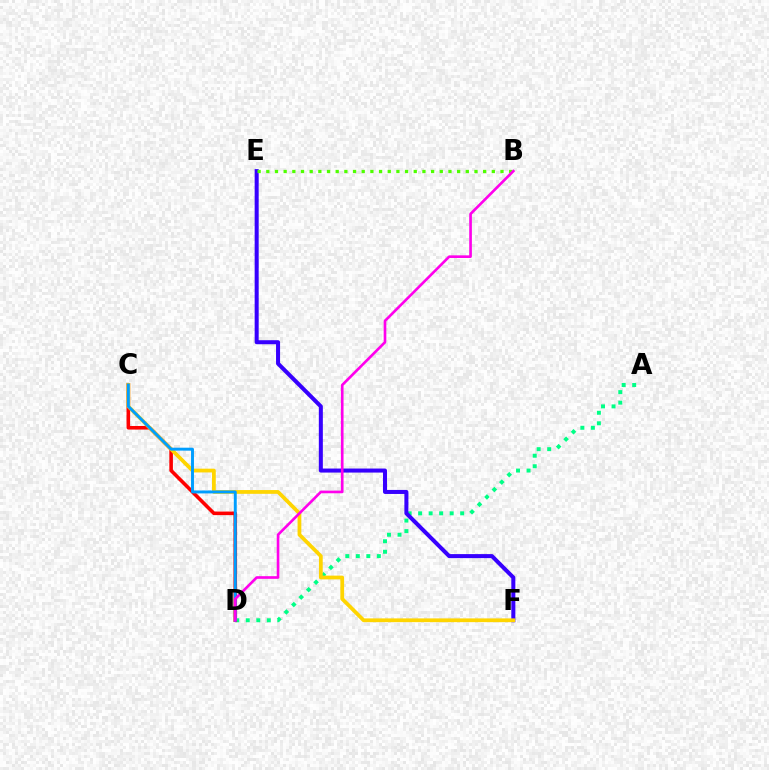{('A', 'D'): [{'color': '#00ff86', 'line_style': 'dotted', 'thickness': 2.86}], ('E', 'F'): [{'color': '#3700ff', 'line_style': 'solid', 'thickness': 2.9}], ('C', 'D'): [{'color': '#ff0000', 'line_style': 'solid', 'thickness': 2.58}, {'color': '#009eff', 'line_style': 'solid', 'thickness': 2.11}], ('B', 'E'): [{'color': '#4fff00', 'line_style': 'dotted', 'thickness': 2.36}], ('C', 'F'): [{'color': '#ffd500', 'line_style': 'solid', 'thickness': 2.71}], ('B', 'D'): [{'color': '#ff00ed', 'line_style': 'solid', 'thickness': 1.91}]}